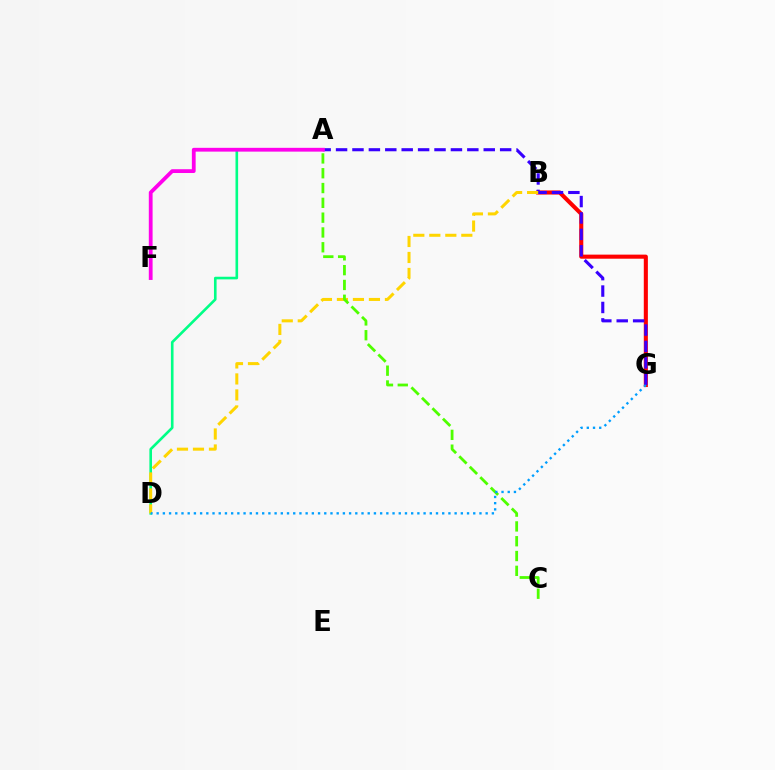{('B', 'G'): [{'color': '#ff0000', 'line_style': 'solid', 'thickness': 2.94}], ('A', 'G'): [{'color': '#3700ff', 'line_style': 'dashed', 'thickness': 2.23}], ('A', 'D'): [{'color': '#00ff86', 'line_style': 'solid', 'thickness': 1.89}], ('A', 'F'): [{'color': '#ff00ed', 'line_style': 'solid', 'thickness': 2.73}], ('B', 'D'): [{'color': '#ffd500', 'line_style': 'dashed', 'thickness': 2.17}], ('A', 'C'): [{'color': '#4fff00', 'line_style': 'dashed', 'thickness': 2.01}], ('D', 'G'): [{'color': '#009eff', 'line_style': 'dotted', 'thickness': 1.69}]}